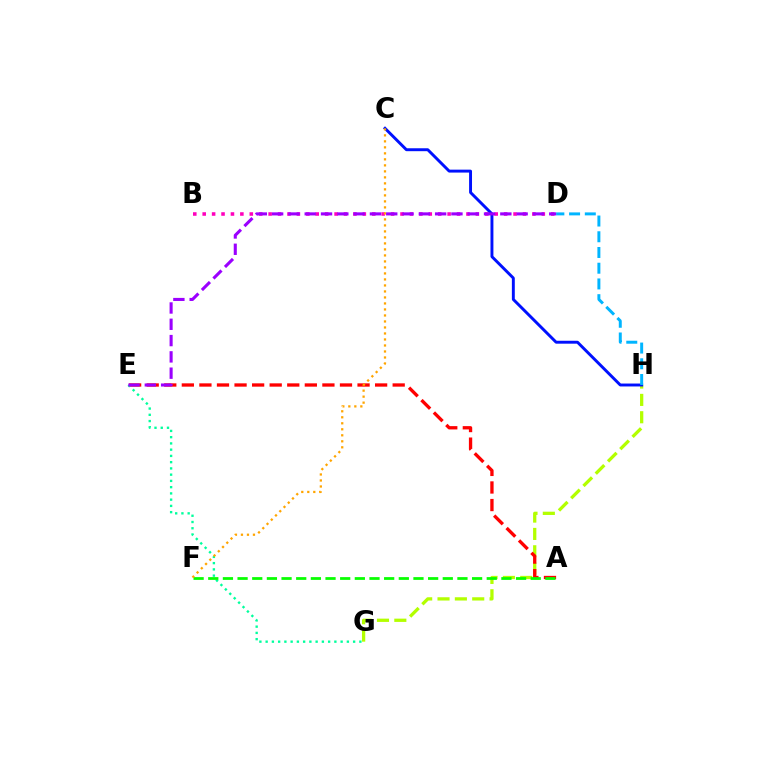{('G', 'H'): [{'color': '#b3ff00', 'line_style': 'dashed', 'thickness': 2.36}], ('A', 'E'): [{'color': '#ff0000', 'line_style': 'dashed', 'thickness': 2.39}], ('B', 'D'): [{'color': '#ff00bd', 'line_style': 'dotted', 'thickness': 2.56}], ('C', 'H'): [{'color': '#0010ff', 'line_style': 'solid', 'thickness': 2.1}], ('D', 'H'): [{'color': '#00b5ff', 'line_style': 'dashed', 'thickness': 2.14}], ('E', 'G'): [{'color': '#00ff9d', 'line_style': 'dotted', 'thickness': 1.7}], ('A', 'F'): [{'color': '#08ff00', 'line_style': 'dashed', 'thickness': 1.99}], ('C', 'F'): [{'color': '#ffa500', 'line_style': 'dotted', 'thickness': 1.63}], ('D', 'E'): [{'color': '#9b00ff', 'line_style': 'dashed', 'thickness': 2.21}]}